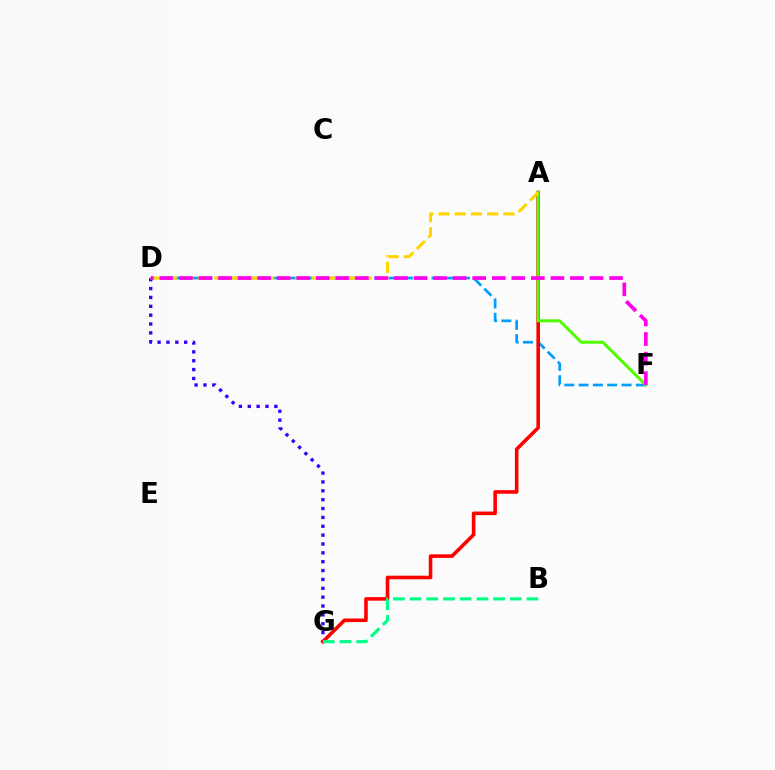{('D', 'F'): [{'color': '#009eff', 'line_style': 'dashed', 'thickness': 1.94}, {'color': '#ff00ed', 'line_style': 'dashed', 'thickness': 2.66}], ('D', 'G'): [{'color': '#3700ff', 'line_style': 'dotted', 'thickness': 2.41}], ('A', 'G'): [{'color': '#ff0000', 'line_style': 'solid', 'thickness': 2.59}], ('A', 'F'): [{'color': '#4fff00', 'line_style': 'solid', 'thickness': 2.15}], ('A', 'D'): [{'color': '#ffd500', 'line_style': 'dashed', 'thickness': 2.2}], ('B', 'G'): [{'color': '#00ff86', 'line_style': 'dashed', 'thickness': 2.27}]}